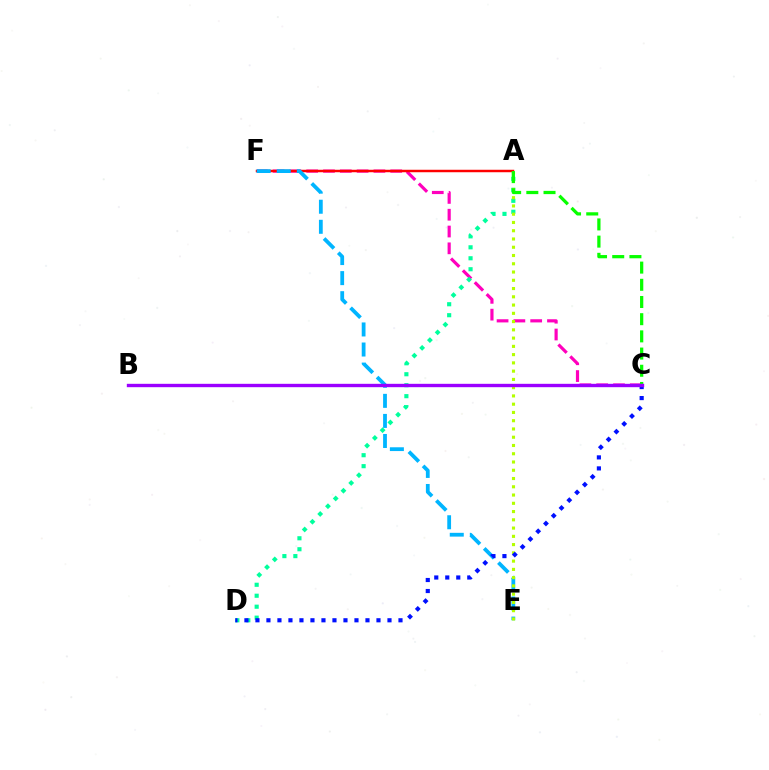{('C', 'F'): [{'color': '#ff00bd', 'line_style': 'dashed', 'thickness': 2.28}], ('A', 'F'): [{'color': '#ff0000', 'line_style': 'solid', 'thickness': 1.78}], ('A', 'D'): [{'color': '#00ff9d', 'line_style': 'dotted', 'thickness': 2.98}], ('E', 'F'): [{'color': '#00b5ff', 'line_style': 'dashed', 'thickness': 2.73}], ('A', 'E'): [{'color': '#b3ff00', 'line_style': 'dotted', 'thickness': 2.24}], ('A', 'C'): [{'color': '#08ff00', 'line_style': 'dashed', 'thickness': 2.34}], ('B', 'C'): [{'color': '#ffa500', 'line_style': 'dotted', 'thickness': 2.17}, {'color': '#9b00ff', 'line_style': 'solid', 'thickness': 2.43}], ('C', 'D'): [{'color': '#0010ff', 'line_style': 'dotted', 'thickness': 2.99}]}